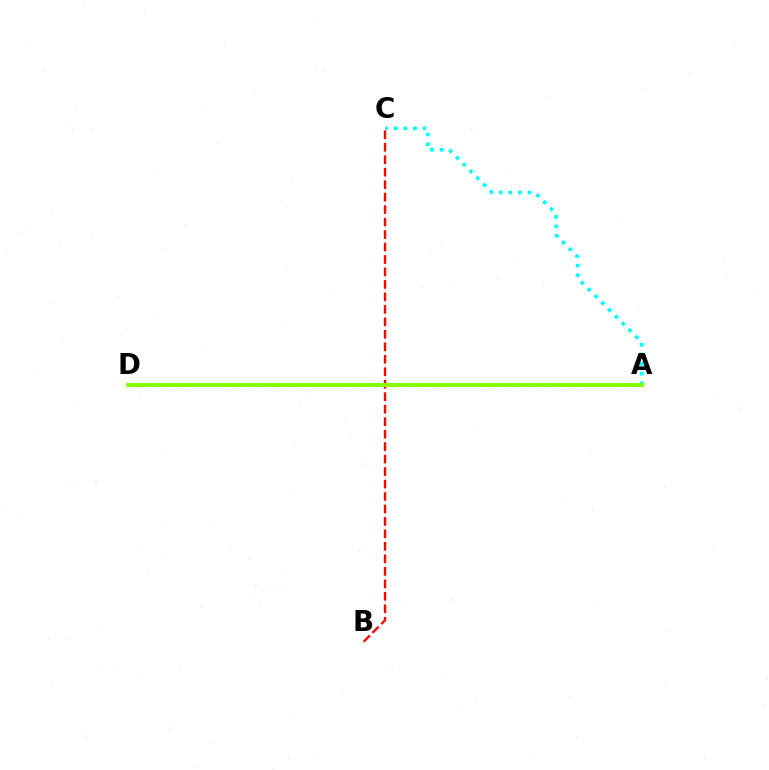{('B', 'C'): [{'color': '#ff0000', 'line_style': 'dashed', 'thickness': 1.69}], ('A', 'C'): [{'color': '#00fff6', 'line_style': 'dotted', 'thickness': 2.61}], ('A', 'D'): [{'color': '#7200ff', 'line_style': 'dashed', 'thickness': 2.05}, {'color': '#84ff00', 'line_style': 'solid', 'thickness': 2.81}]}